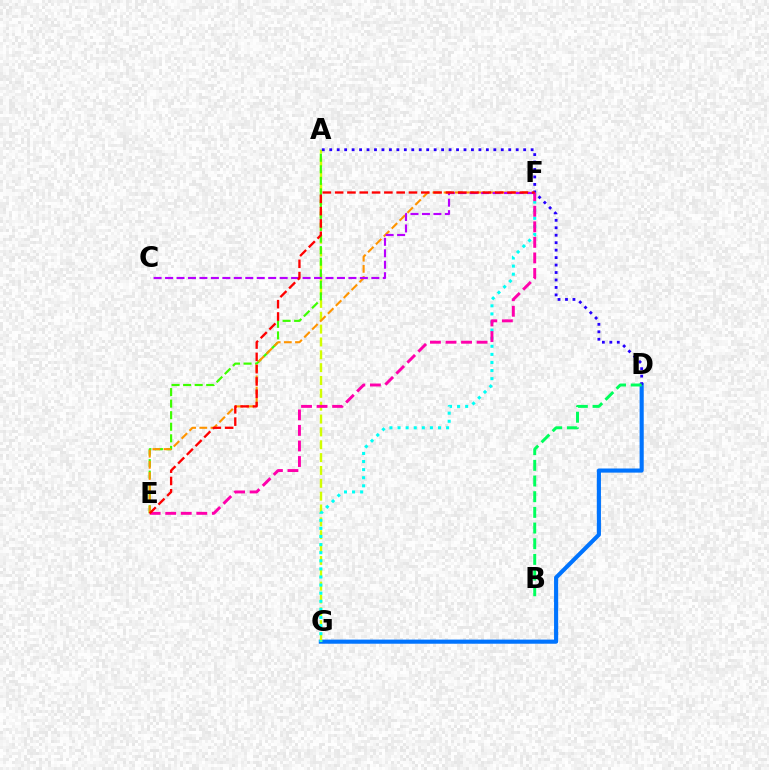{('D', 'G'): [{'color': '#0074ff', 'line_style': 'solid', 'thickness': 2.97}], ('A', 'G'): [{'color': '#d1ff00', 'line_style': 'dashed', 'thickness': 1.75}], ('A', 'E'): [{'color': '#3dff00', 'line_style': 'dashed', 'thickness': 1.57}], ('E', 'F'): [{'color': '#ff9400', 'line_style': 'dashed', 'thickness': 1.52}, {'color': '#ff00ac', 'line_style': 'dashed', 'thickness': 2.11}, {'color': '#ff0000', 'line_style': 'dashed', 'thickness': 1.67}], ('F', 'G'): [{'color': '#00fff6', 'line_style': 'dotted', 'thickness': 2.2}], ('A', 'D'): [{'color': '#2500ff', 'line_style': 'dotted', 'thickness': 2.03}], ('C', 'F'): [{'color': '#b900ff', 'line_style': 'dashed', 'thickness': 1.56}], ('B', 'D'): [{'color': '#00ff5c', 'line_style': 'dashed', 'thickness': 2.13}]}